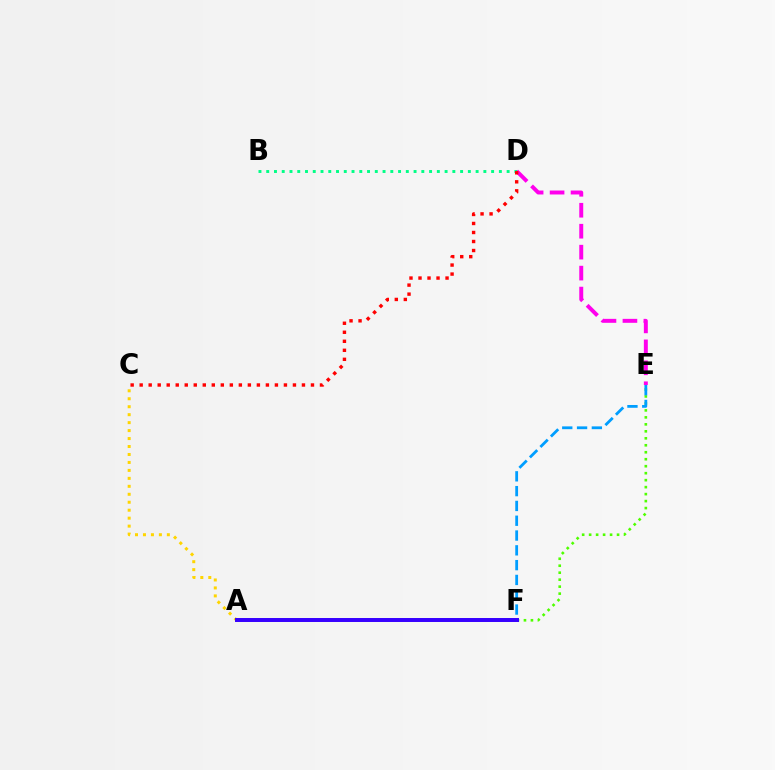{('B', 'D'): [{'color': '#00ff86', 'line_style': 'dotted', 'thickness': 2.11}], ('A', 'C'): [{'color': '#ffd500', 'line_style': 'dotted', 'thickness': 2.16}], ('D', 'E'): [{'color': '#ff00ed', 'line_style': 'dashed', 'thickness': 2.85}], ('E', 'F'): [{'color': '#4fff00', 'line_style': 'dotted', 'thickness': 1.9}, {'color': '#009eff', 'line_style': 'dashed', 'thickness': 2.01}], ('C', 'D'): [{'color': '#ff0000', 'line_style': 'dotted', 'thickness': 2.45}], ('A', 'F'): [{'color': '#3700ff', 'line_style': 'solid', 'thickness': 2.86}]}